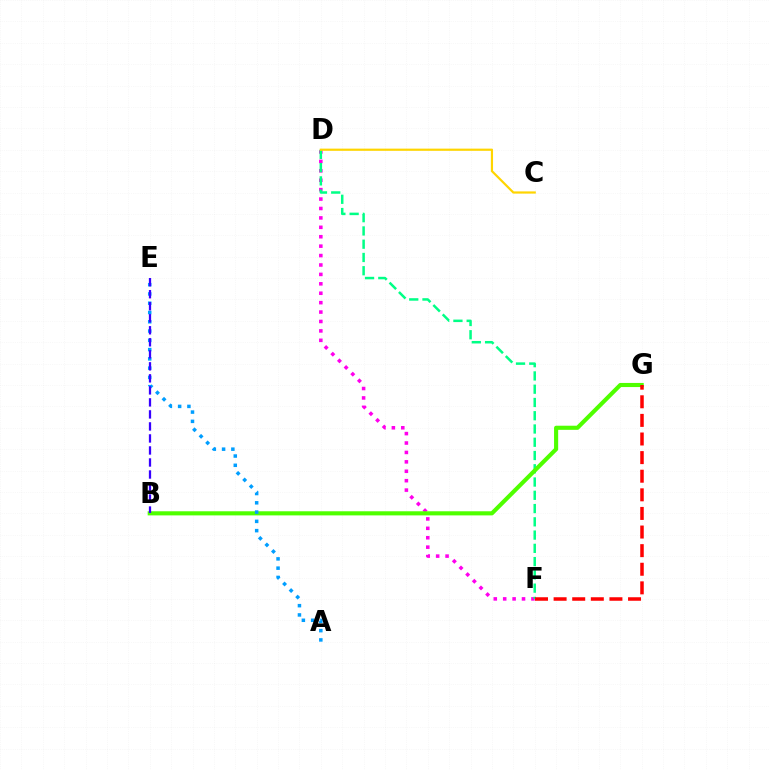{('D', 'F'): [{'color': '#ff00ed', 'line_style': 'dotted', 'thickness': 2.56}, {'color': '#00ff86', 'line_style': 'dashed', 'thickness': 1.8}], ('B', 'G'): [{'color': '#4fff00', 'line_style': 'solid', 'thickness': 2.96}], ('A', 'E'): [{'color': '#009eff', 'line_style': 'dotted', 'thickness': 2.52}], ('F', 'G'): [{'color': '#ff0000', 'line_style': 'dashed', 'thickness': 2.53}], ('C', 'D'): [{'color': '#ffd500', 'line_style': 'solid', 'thickness': 1.58}], ('B', 'E'): [{'color': '#3700ff', 'line_style': 'dashed', 'thickness': 1.63}]}